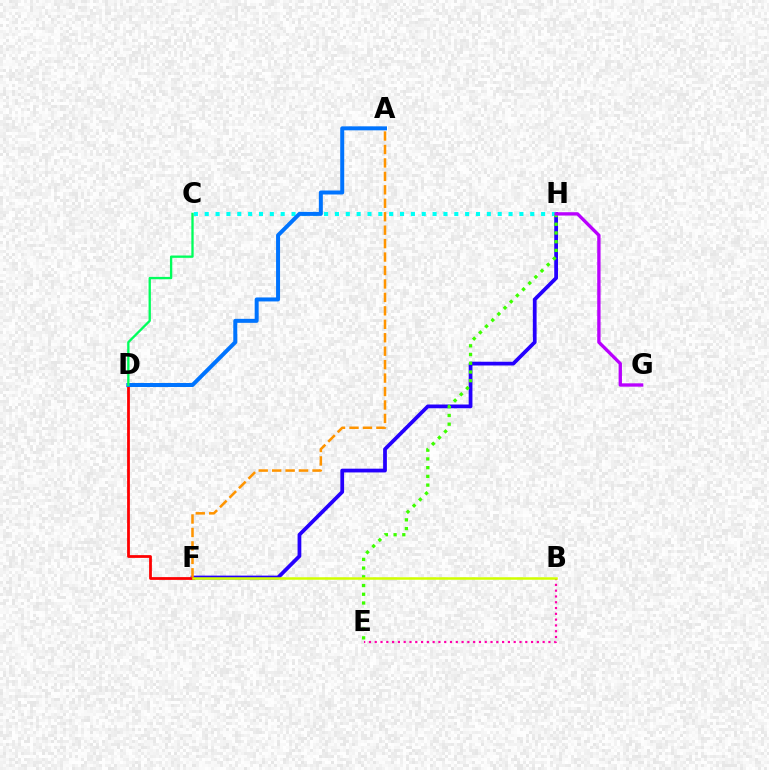{('F', 'H'): [{'color': '#2500ff', 'line_style': 'solid', 'thickness': 2.7}], ('B', 'E'): [{'color': '#ff00ac', 'line_style': 'dotted', 'thickness': 1.57}], ('D', 'F'): [{'color': '#ff0000', 'line_style': 'solid', 'thickness': 2.0}], ('C', 'H'): [{'color': '#00fff6', 'line_style': 'dotted', 'thickness': 2.95}], ('A', 'D'): [{'color': '#0074ff', 'line_style': 'solid', 'thickness': 2.87}], ('E', 'H'): [{'color': '#3dff00', 'line_style': 'dotted', 'thickness': 2.37}], ('B', 'F'): [{'color': '#d1ff00', 'line_style': 'solid', 'thickness': 1.8}], ('C', 'D'): [{'color': '#00ff5c', 'line_style': 'solid', 'thickness': 1.67}], ('A', 'F'): [{'color': '#ff9400', 'line_style': 'dashed', 'thickness': 1.83}], ('G', 'H'): [{'color': '#b900ff', 'line_style': 'solid', 'thickness': 2.4}]}